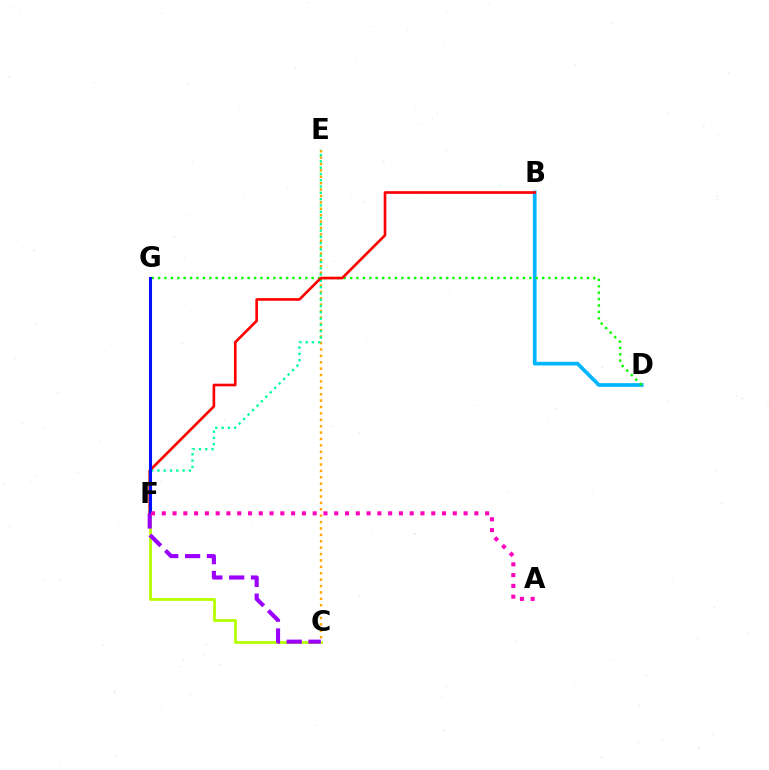{('C', 'F'): [{'color': '#b3ff00', 'line_style': 'solid', 'thickness': 2.0}, {'color': '#9b00ff', 'line_style': 'dashed', 'thickness': 2.97}], ('C', 'E'): [{'color': '#ffa500', 'line_style': 'dotted', 'thickness': 1.74}], ('E', 'F'): [{'color': '#00ff9d', 'line_style': 'dotted', 'thickness': 1.71}], ('B', 'D'): [{'color': '#00b5ff', 'line_style': 'solid', 'thickness': 2.68}], ('D', 'G'): [{'color': '#08ff00', 'line_style': 'dotted', 'thickness': 1.74}], ('B', 'F'): [{'color': '#ff0000', 'line_style': 'solid', 'thickness': 1.91}], ('F', 'G'): [{'color': '#0010ff', 'line_style': 'solid', 'thickness': 2.2}], ('A', 'F'): [{'color': '#ff00bd', 'line_style': 'dotted', 'thickness': 2.93}]}